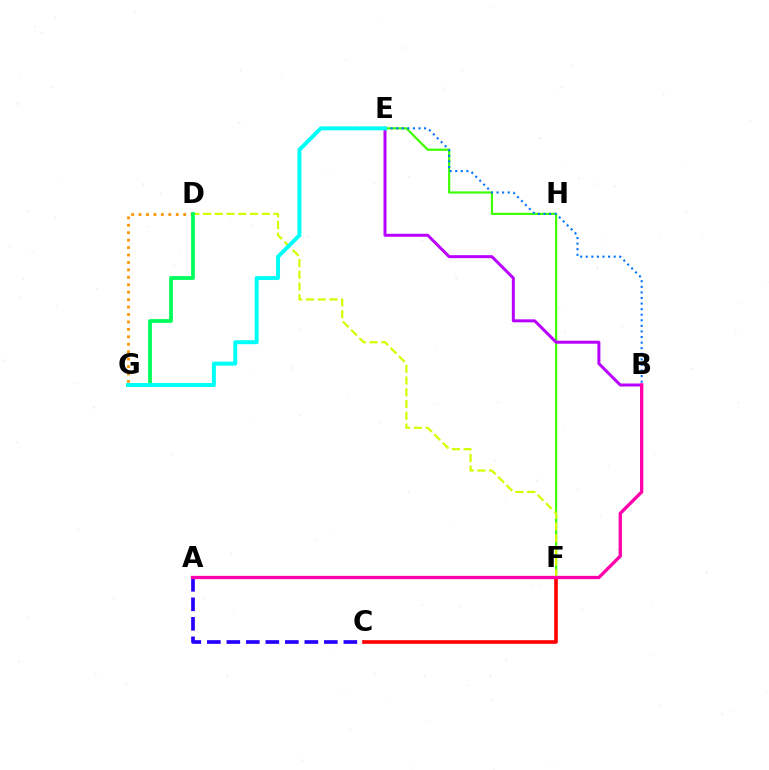{('E', 'F'): [{'color': '#3dff00', 'line_style': 'solid', 'thickness': 1.58}], ('D', 'G'): [{'color': '#ff9400', 'line_style': 'dotted', 'thickness': 2.02}, {'color': '#00ff5c', 'line_style': 'solid', 'thickness': 2.74}], ('D', 'F'): [{'color': '#d1ff00', 'line_style': 'dashed', 'thickness': 1.59}], ('B', 'E'): [{'color': '#b900ff', 'line_style': 'solid', 'thickness': 2.15}, {'color': '#0074ff', 'line_style': 'dotted', 'thickness': 1.52}], ('A', 'C'): [{'color': '#2500ff', 'line_style': 'dashed', 'thickness': 2.65}], ('C', 'F'): [{'color': '#ff0000', 'line_style': 'solid', 'thickness': 2.61}], ('E', 'G'): [{'color': '#00fff6', 'line_style': 'solid', 'thickness': 2.84}], ('A', 'B'): [{'color': '#ff00ac', 'line_style': 'solid', 'thickness': 2.38}]}